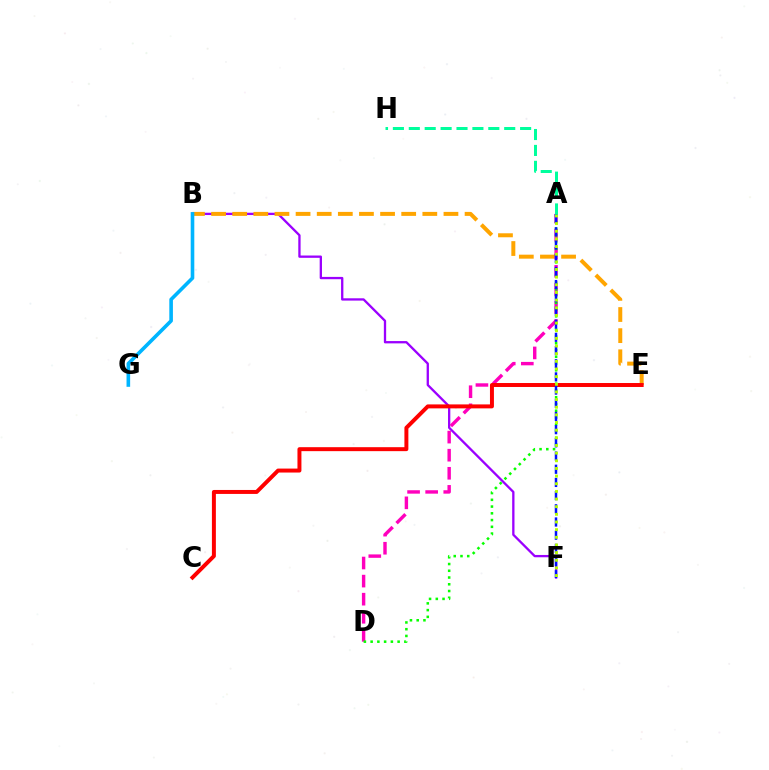{('B', 'F'): [{'color': '#9b00ff', 'line_style': 'solid', 'thickness': 1.66}], ('B', 'E'): [{'color': '#ffa500', 'line_style': 'dashed', 'thickness': 2.87}], ('A', 'D'): [{'color': '#ff00bd', 'line_style': 'dashed', 'thickness': 2.46}, {'color': '#08ff00', 'line_style': 'dotted', 'thickness': 1.83}], ('B', 'G'): [{'color': '#00b5ff', 'line_style': 'solid', 'thickness': 2.6}], ('C', 'E'): [{'color': '#ff0000', 'line_style': 'solid', 'thickness': 2.85}], ('A', 'F'): [{'color': '#0010ff', 'line_style': 'dashed', 'thickness': 1.79}, {'color': '#b3ff00', 'line_style': 'dotted', 'thickness': 2.08}], ('A', 'H'): [{'color': '#00ff9d', 'line_style': 'dashed', 'thickness': 2.16}]}